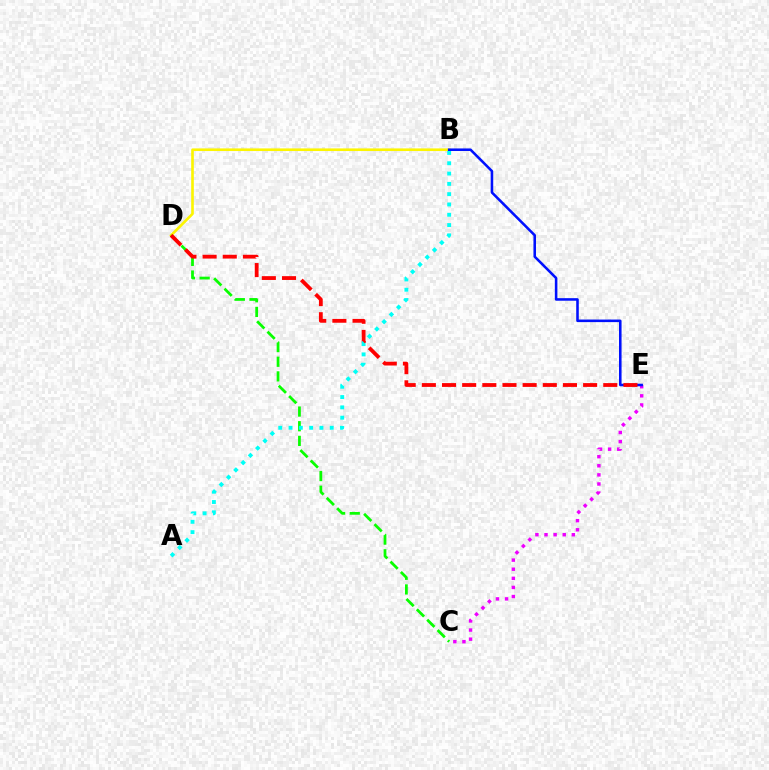{('B', 'D'): [{'color': '#fcf500', 'line_style': 'solid', 'thickness': 1.89}], ('C', 'E'): [{'color': '#ee00ff', 'line_style': 'dotted', 'thickness': 2.47}], ('C', 'D'): [{'color': '#08ff00', 'line_style': 'dashed', 'thickness': 1.99}], ('B', 'E'): [{'color': '#0010ff', 'line_style': 'solid', 'thickness': 1.84}], ('D', 'E'): [{'color': '#ff0000', 'line_style': 'dashed', 'thickness': 2.74}], ('A', 'B'): [{'color': '#00fff6', 'line_style': 'dotted', 'thickness': 2.8}]}